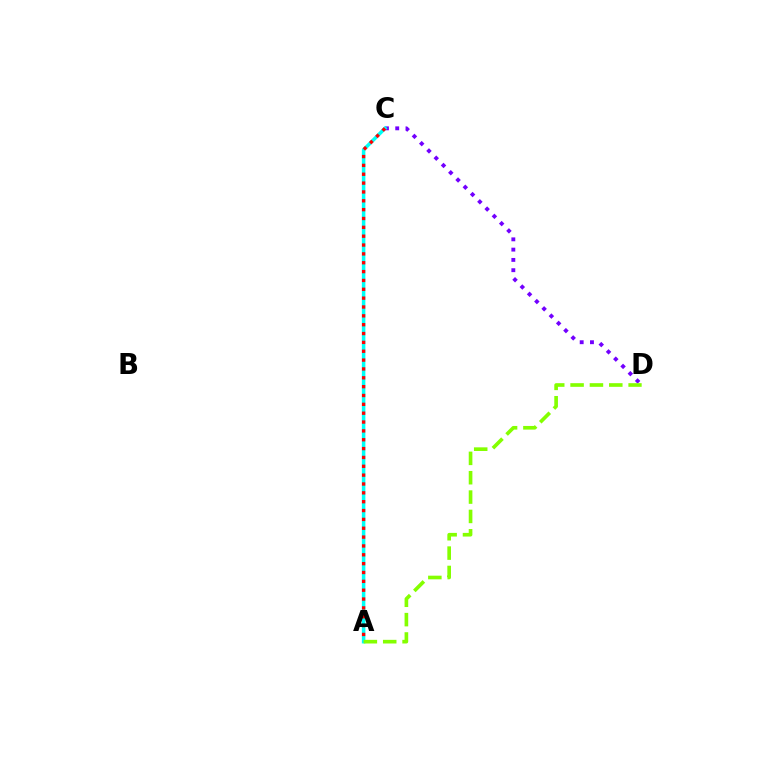{('C', 'D'): [{'color': '#7200ff', 'line_style': 'dotted', 'thickness': 2.79}], ('A', 'C'): [{'color': '#00fff6', 'line_style': 'solid', 'thickness': 2.54}, {'color': '#ff0000', 'line_style': 'dotted', 'thickness': 2.4}], ('A', 'D'): [{'color': '#84ff00', 'line_style': 'dashed', 'thickness': 2.63}]}